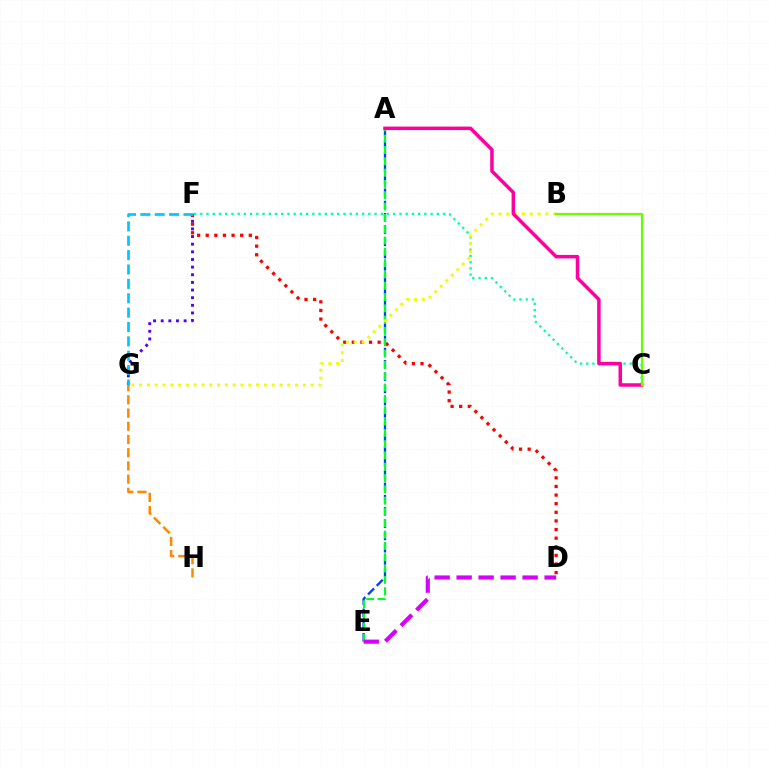{('G', 'H'): [{'color': '#ff8800', 'line_style': 'dashed', 'thickness': 1.8}], ('F', 'G'): [{'color': '#4f00ff', 'line_style': 'dotted', 'thickness': 2.08}, {'color': '#00c7ff', 'line_style': 'dashed', 'thickness': 1.95}], ('D', 'F'): [{'color': '#ff0000', 'line_style': 'dotted', 'thickness': 2.34}], ('C', 'F'): [{'color': '#00ffaf', 'line_style': 'dotted', 'thickness': 1.69}], ('A', 'E'): [{'color': '#003fff', 'line_style': 'dashed', 'thickness': 1.67}, {'color': '#00ff27', 'line_style': 'dashed', 'thickness': 1.54}], ('B', 'G'): [{'color': '#eeff00', 'line_style': 'dotted', 'thickness': 2.12}], ('D', 'E'): [{'color': '#d600ff', 'line_style': 'dashed', 'thickness': 2.99}], ('A', 'C'): [{'color': '#ff00a0', 'line_style': 'solid', 'thickness': 2.53}], ('B', 'C'): [{'color': '#66ff00', 'line_style': 'solid', 'thickness': 1.6}]}